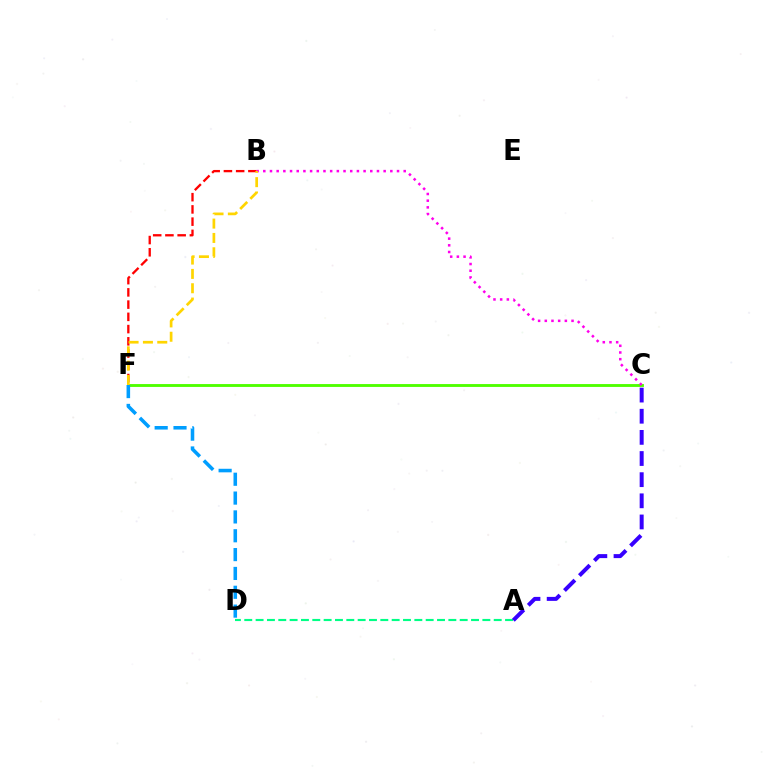{('B', 'F'): [{'color': '#ff0000', 'line_style': 'dashed', 'thickness': 1.66}, {'color': '#ffd500', 'line_style': 'dashed', 'thickness': 1.95}], ('C', 'F'): [{'color': '#4fff00', 'line_style': 'solid', 'thickness': 2.07}], ('A', 'D'): [{'color': '#00ff86', 'line_style': 'dashed', 'thickness': 1.54}], ('B', 'C'): [{'color': '#ff00ed', 'line_style': 'dotted', 'thickness': 1.82}], ('D', 'F'): [{'color': '#009eff', 'line_style': 'dashed', 'thickness': 2.56}], ('A', 'C'): [{'color': '#3700ff', 'line_style': 'dashed', 'thickness': 2.87}]}